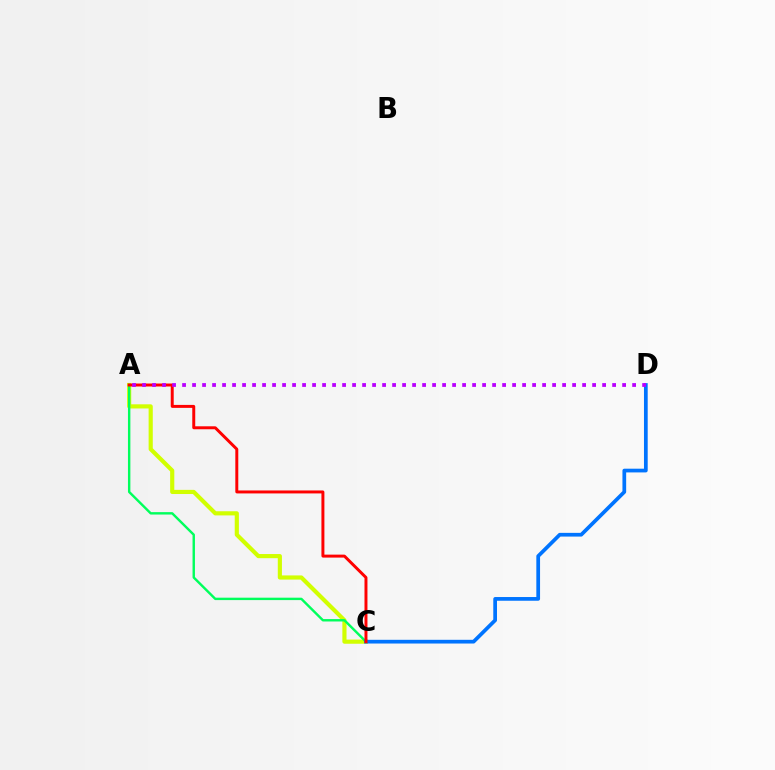{('A', 'C'): [{'color': '#d1ff00', 'line_style': 'solid', 'thickness': 2.99}, {'color': '#00ff5c', 'line_style': 'solid', 'thickness': 1.74}, {'color': '#ff0000', 'line_style': 'solid', 'thickness': 2.13}], ('C', 'D'): [{'color': '#0074ff', 'line_style': 'solid', 'thickness': 2.68}], ('A', 'D'): [{'color': '#b900ff', 'line_style': 'dotted', 'thickness': 2.72}]}